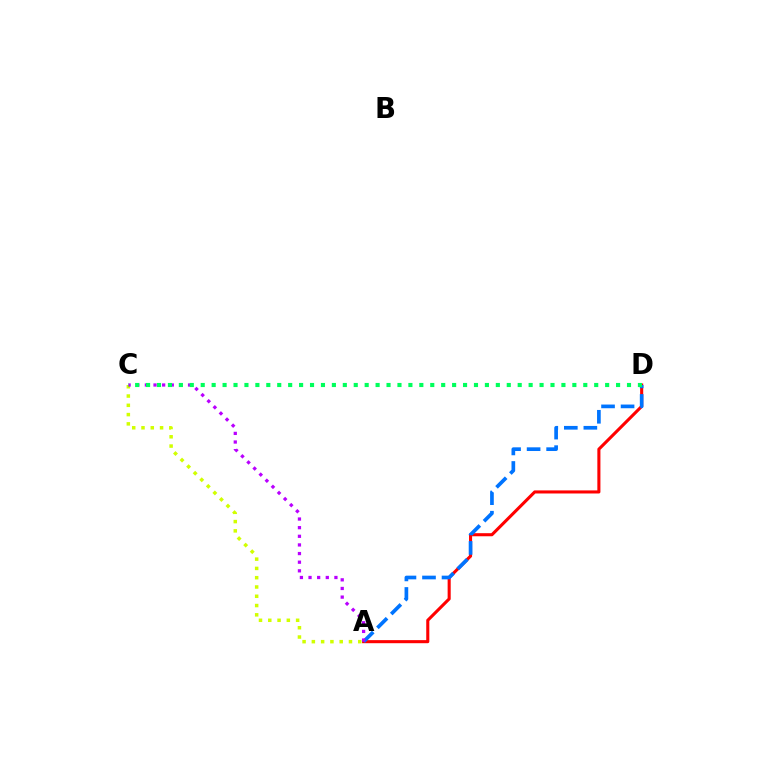{('A', 'D'): [{'color': '#ff0000', 'line_style': 'solid', 'thickness': 2.22}, {'color': '#0074ff', 'line_style': 'dashed', 'thickness': 2.65}], ('A', 'C'): [{'color': '#d1ff00', 'line_style': 'dotted', 'thickness': 2.52}, {'color': '#b900ff', 'line_style': 'dotted', 'thickness': 2.35}], ('C', 'D'): [{'color': '#00ff5c', 'line_style': 'dotted', 'thickness': 2.97}]}